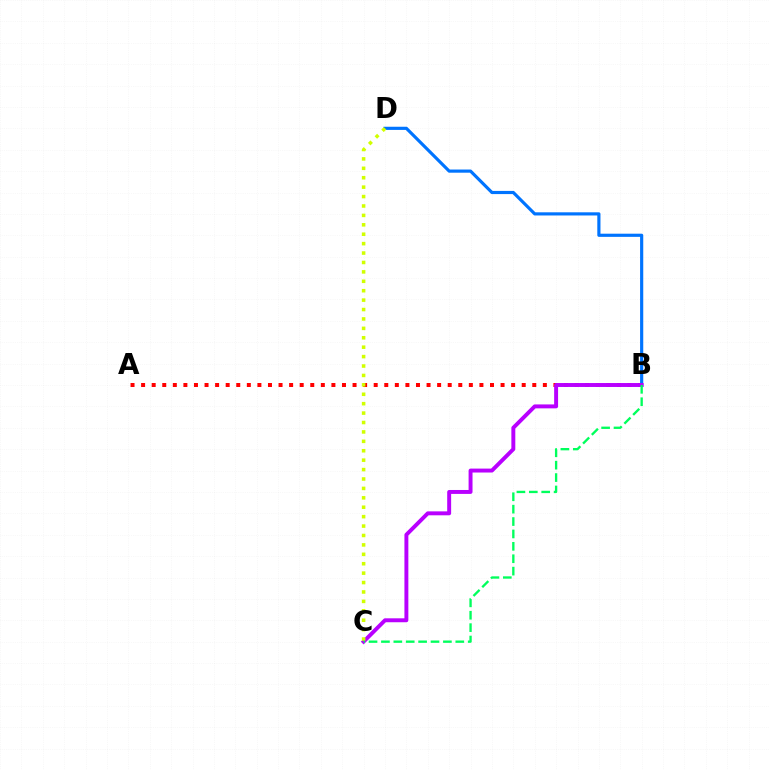{('B', 'D'): [{'color': '#0074ff', 'line_style': 'solid', 'thickness': 2.28}], ('A', 'B'): [{'color': '#ff0000', 'line_style': 'dotted', 'thickness': 2.87}], ('B', 'C'): [{'color': '#b900ff', 'line_style': 'solid', 'thickness': 2.83}, {'color': '#00ff5c', 'line_style': 'dashed', 'thickness': 1.68}], ('C', 'D'): [{'color': '#d1ff00', 'line_style': 'dotted', 'thickness': 2.56}]}